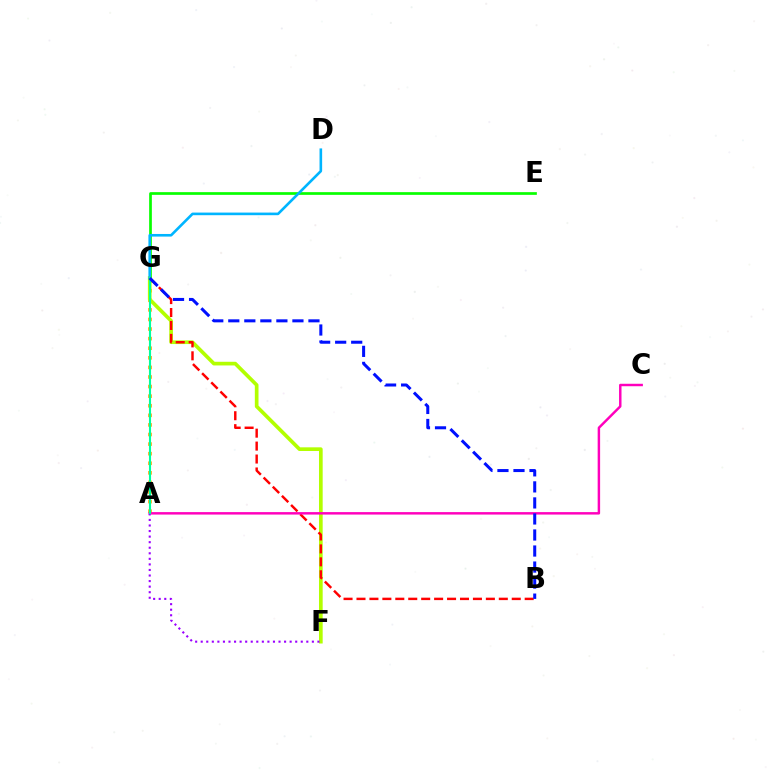{('A', 'G'): [{'color': '#ffa500', 'line_style': 'dotted', 'thickness': 2.6}, {'color': '#00ff9d', 'line_style': 'solid', 'thickness': 1.52}], ('F', 'G'): [{'color': '#b3ff00', 'line_style': 'solid', 'thickness': 2.65}], ('B', 'G'): [{'color': '#ff0000', 'line_style': 'dashed', 'thickness': 1.76}, {'color': '#0010ff', 'line_style': 'dashed', 'thickness': 2.18}], ('E', 'G'): [{'color': '#08ff00', 'line_style': 'solid', 'thickness': 1.95}], ('D', 'G'): [{'color': '#00b5ff', 'line_style': 'solid', 'thickness': 1.89}], ('A', 'C'): [{'color': '#ff00bd', 'line_style': 'solid', 'thickness': 1.77}], ('A', 'F'): [{'color': '#9b00ff', 'line_style': 'dotted', 'thickness': 1.51}]}